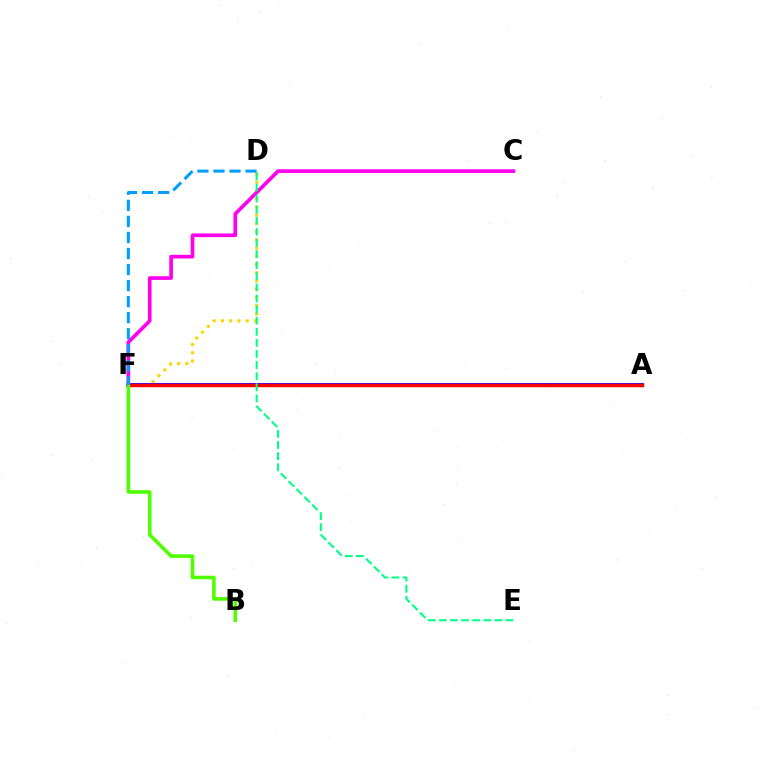{('D', 'F'): [{'color': '#ffd500', 'line_style': 'dotted', 'thickness': 2.24}, {'color': '#009eff', 'line_style': 'dashed', 'thickness': 2.18}], ('A', 'F'): [{'color': '#3700ff', 'line_style': 'solid', 'thickness': 2.81}, {'color': '#ff0000', 'line_style': 'solid', 'thickness': 2.49}], ('C', 'F'): [{'color': '#ff00ed', 'line_style': 'solid', 'thickness': 2.65}], ('D', 'E'): [{'color': '#00ff86', 'line_style': 'dashed', 'thickness': 1.51}], ('B', 'F'): [{'color': '#4fff00', 'line_style': 'solid', 'thickness': 2.58}]}